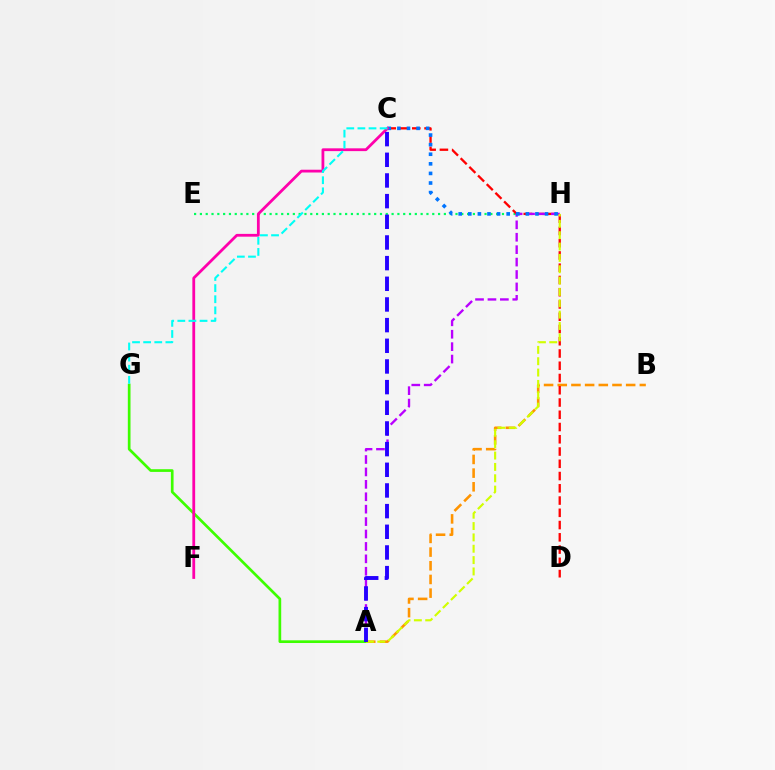{('A', 'B'): [{'color': '#ff9400', 'line_style': 'dashed', 'thickness': 1.86}], ('E', 'H'): [{'color': '#00ff5c', 'line_style': 'dotted', 'thickness': 1.58}], ('A', 'G'): [{'color': '#3dff00', 'line_style': 'solid', 'thickness': 1.94}], ('C', 'D'): [{'color': '#ff0000', 'line_style': 'dashed', 'thickness': 1.66}], ('A', 'H'): [{'color': '#b900ff', 'line_style': 'dashed', 'thickness': 1.69}, {'color': '#d1ff00', 'line_style': 'dashed', 'thickness': 1.54}], ('C', 'H'): [{'color': '#0074ff', 'line_style': 'dotted', 'thickness': 2.61}], ('C', 'F'): [{'color': '#ff00ac', 'line_style': 'solid', 'thickness': 2.01}], ('A', 'C'): [{'color': '#2500ff', 'line_style': 'dashed', 'thickness': 2.81}], ('C', 'G'): [{'color': '#00fff6', 'line_style': 'dashed', 'thickness': 1.51}]}